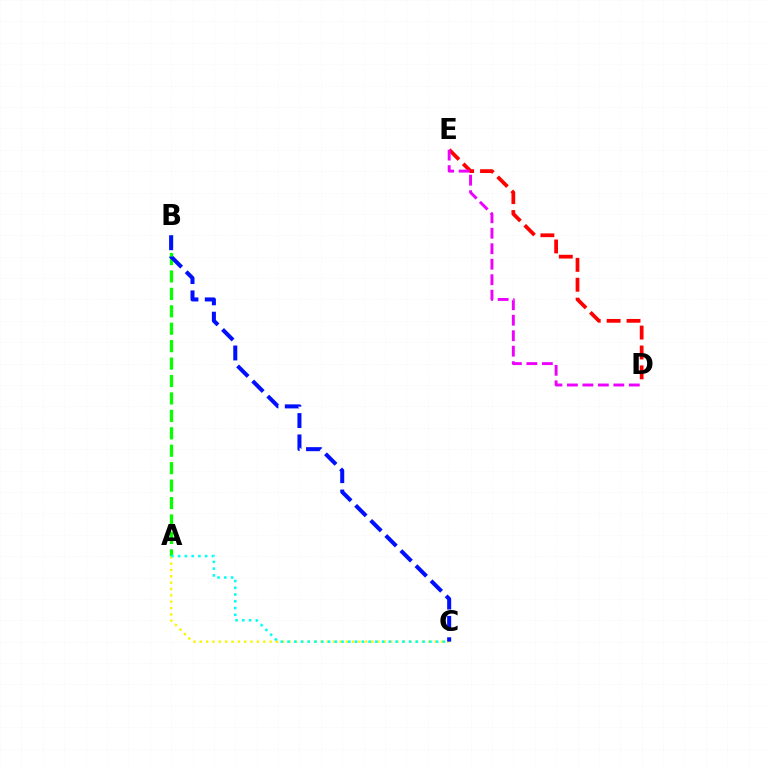{('A', 'B'): [{'color': '#08ff00', 'line_style': 'dashed', 'thickness': 2.37}], ('D', 'E'): [{'color': '#ff0000', 'line_style': 'dashed', 'thickness': 2.7}, {'color': '#ee00ff', 'line_style': 'dashed', 'thickness': 2.1}], ('A', 'C'): [{'color': '#fcf500', 'line_style': 'dotted', 'thickness': 1.72}, {'color': '#00fff6', 'line_style': 'dotted', 'thickness': 1.84}], ('B', 'C'): [{'color': '#0010ff', 'line_style': 'dashed', 'thickness': 2.9}]}